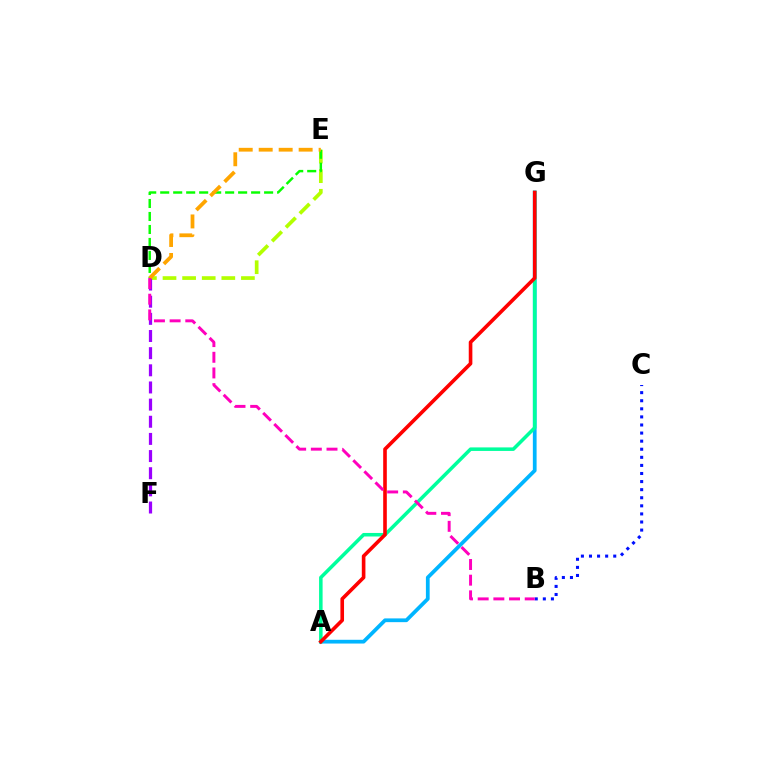{('D', 'E'): [{'color': '#b3ff00', 'line_style': 'dashed', 'thickness': 2.66}, {'color': '#08ff00', 'line_style': 'dashed', 'thickness': 1.76}, {'color': '#ffa500', 'line_style': 'dashed', 'thickness': 2.71}], ('D', 'F'): [{'color': '#9b00ff', 'line_style': 'dashed', 'thickness': 2.33}], ('A', 'G'): [{'color': '#00b5ff', 'line_style': 'solid', 'thickness': 2.7}, {'color': '#00ff9d', 'line_style': 'solid', 'thickness': 2.54}, {'color': '#ff0000', 'line_style': 'solid', 'thickness': 2.61}], ('B', 'C'): [{'color': '#0010ff', 'line_style': 'dotted', 'thickness': 2.2}], ('B', 'D'): [{'color': '#ff00bd', 'line_style': 'dashed', 'thickness': 2.13}]}